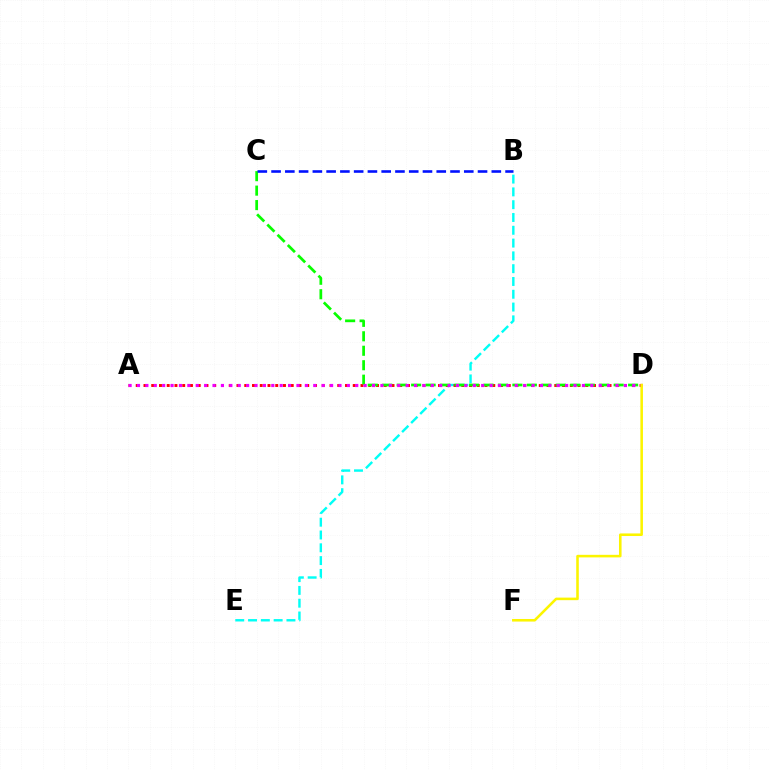{('B', 'E'): [{'color': '#00fff6', 'line_style': 'dashed', 'thickness': 1.74}], ('A', 'D'): [{'color': '#ff0000', 'line_style': 'dotted', 'thickness': 2.11}, {'color': '#ee00ff', 'line_style': 'dotted', 'thickness': 2.28}], ('C', 'D'): [{'color': '#08ff00', 'line_style': 'dashed', 'thickness': 1.96}], ('D', 'F'): [{'color': '#fcf500', 'line_style': 'solid', 'thickness': 1.85}], ('B', 'C'): [{'color': '#0010ff', 'line_style': 'dashed', 'thickness': 1.87}]}